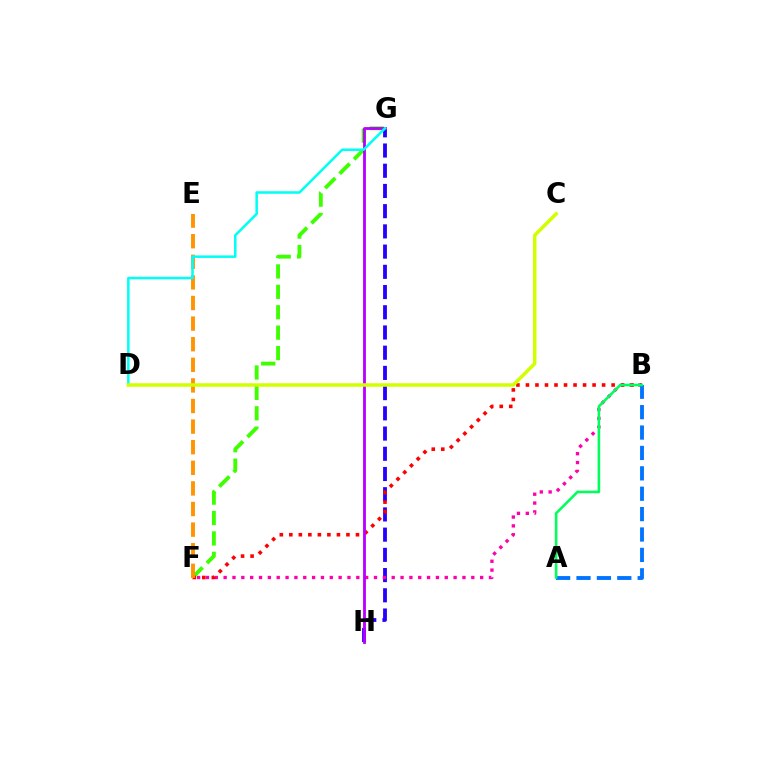{('G', 'H'): [{'color': '#2500ff', 'line_style': 'dashed', 'thickness': 2.75}, {'color': '#b900ff', 'line_style': 'solid', 'thickness': 2.04}], ('F', 'G'): [{'color': '#3dff00', 'line_style': 'dashed', 'thickness': 2.77}], ('B', 'F'): [{'color': '#ff00ac', 'line_style': 'dotted', 'thickness': 2.4}, {'color': '#ff0000', 'line_style': 'dotted', 'thickness': 2.59}], ('E', 'F'): [{'color': '#ff9400', 'line_style': 'dashed', 'thickness': 2.8}], ('A', 'B'): [{'color': '#0074ff', 'line_style': 'dashed', 'thickness': 2.77}, {'color': '#00ff5c', 'line_style': 'solid', 'thickness': 1.86}], ('D', 'G'): [{'color': '#00fff6', 'line_style': 'solid', 'thickness': 1.82}], ('C', 'D'): [{'color': '#d1ff00', 'line_style': 'solid', 'thickness': 2.52}]}